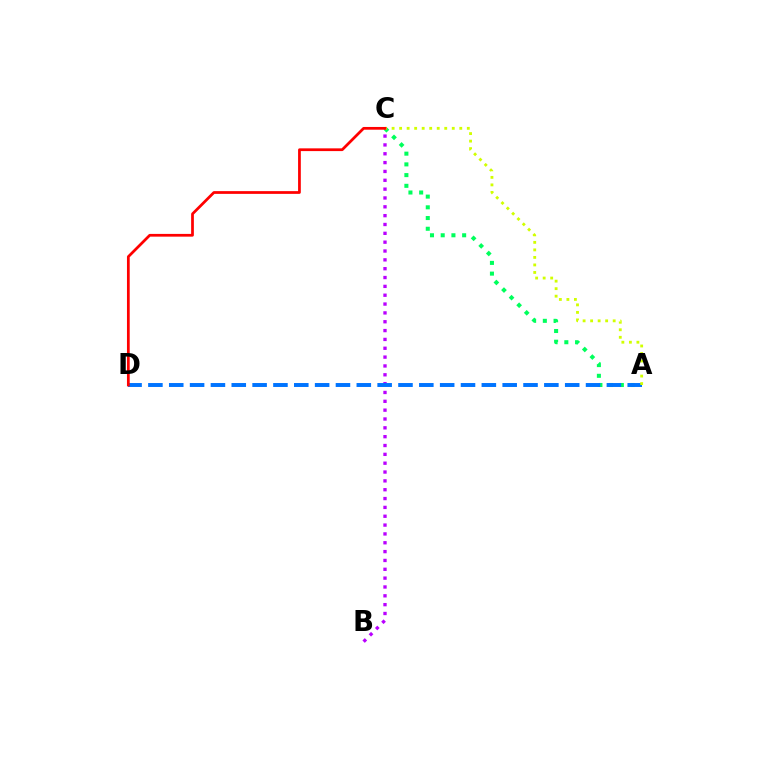{('A', 'C'): [{'color': '#00ff5c', 'line_style': 'dotted', 'thickness': 2.91}, {'color': '#d1ff00', 'line_style': 'dotted', 'thickness': 2.04}], ('B', 'C'): [{'color': '#b900ff', 'line_style': 'dotted', 'thickness': 2.4}], ('A', 'D'): [{'color': '#0074ff', 'line_style': 'dashed', 'thickness': 2.83}], ('C', 'D'): [{'color': '#ff0000', 'line_style': 'solid', 'thickness': 1.98}]}